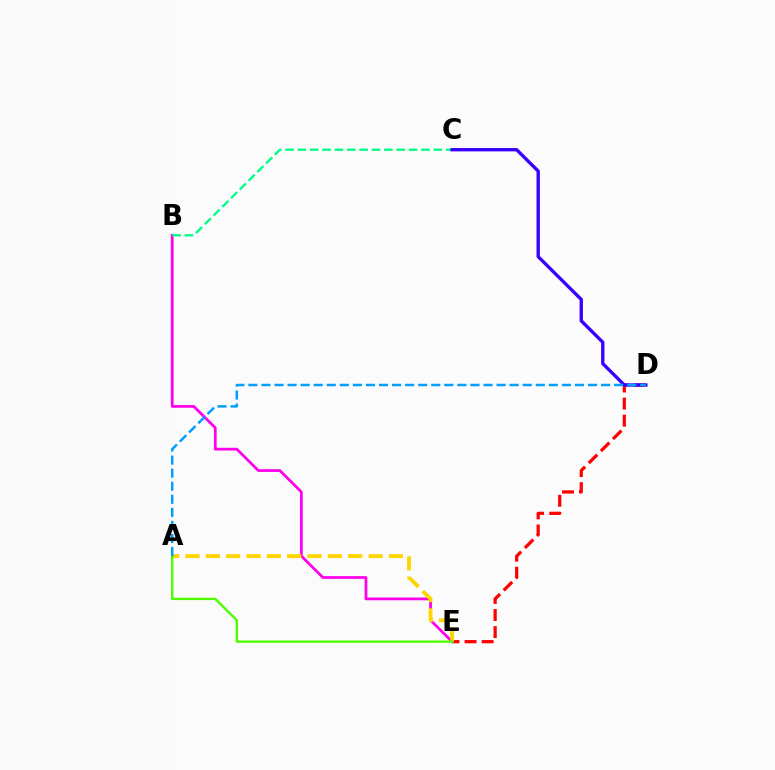{('D', 'E'): [{'color': '#ff0000', 'line_style': 'dashed', 'thickness': 2.32}], ('B', 'E'): [{'color': '#ff00ed', 'line_style': 'solid', 'thickness': 1.98}], ('B', 'C'): [{'color': '#00ff86', 'line_style': 'dashed', 'thickness': 1.68}], ('A', 'E'): [{'color': '#ffd500', 'line_style': 'dashed', 'thickness': 2.76}, {'color': '#4fff00', 'line_style': 'solid', 'thickness': 1.71}], ('C', 'D'): [{'color': '#3700ff', 'line_style': 'solid', 'thickness': 2.4}], ('A', 'D'): [{'color': '#009eff', 'line_style': 'dashed', 'thickness': 1.77}]}